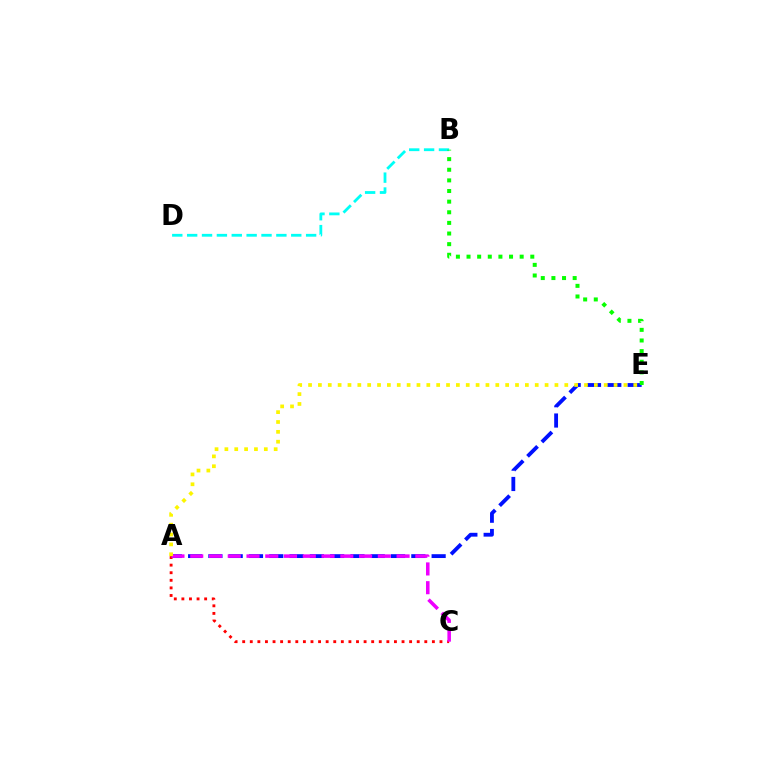{('A', 'E'): [{'color': '#0010ff', 'line_style': 'dashed', 'thickness': 2.76}, {'color': '#fcf500', 'line_style': 'dotted', 'thickness': 2.68}], ('B', 'D'): [{'color': '#00fff6', 'line_style': 'dashed', 'thickness': 2.02}], ('A', 'C'): [{'color': '#ff0000', 'line_style': 'dotted', 'thickness': 2.06}, {'color': '#ee00ff', 'line_style': 'dashed', 'thickness': 2.55}], ('B', 'E'): [{'color': '#08ff00', 'line_style': 'dotted', 'thickness': 2.89}]}